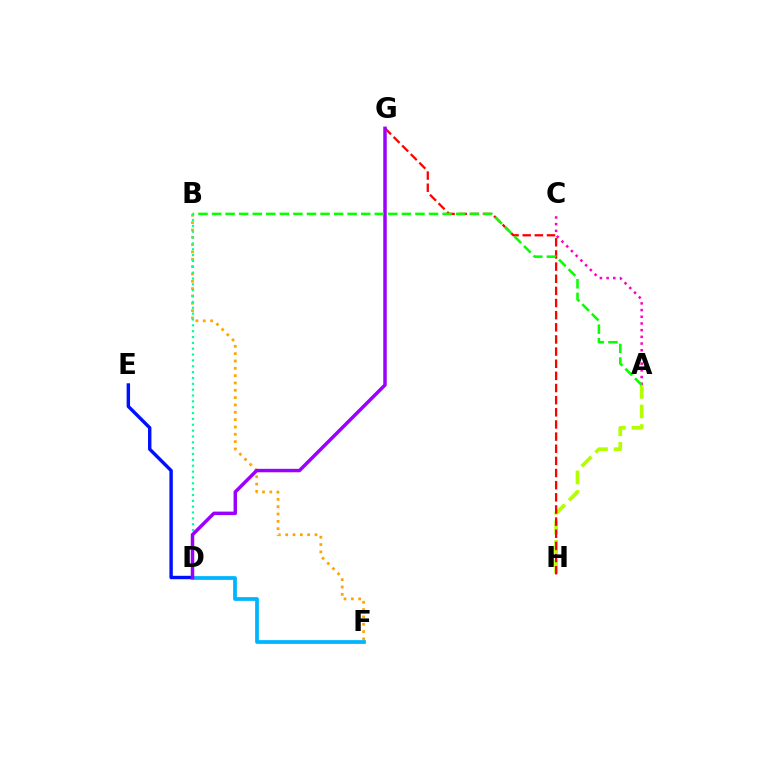{('B', 'F'): [{'color': '#ffa500', 'line_style': 'dotted', 'thickness': 1.99}], ('A', 'H'): [{'color': '#b3ff00', 'line_style': 'dashed', 'thickness': 2.66}], ('B', 'D'): [{'color': '#00ff9d', 'line_style': 'dotted', 'thickness': 1.59}], ('G', 'H'): [{'color': '#ff0000', 'line_style': 'dashed', 'thickness': 1.65}], ('A', 'C'): [{'color': '#ff00bd', 'line_style': 'dotted', 'thickness': 1.82}], ('D', 'E'): [{'color': '#0010ff', 'line_style': 'solid', 'thickness': 2.46}], ('D', 'F'): [{'color': '#00b5ff', 'line_style': 'solid', 'thickness': 2.7}], ('D', 'G'): [{'color': '#9b00ff', 'line_style': 'solid', 'thickness': 2.49}], ('A', 'B'): [{'color': '#08ff00', 'line_style': 'dashed', 'thickness': 1.84}]}